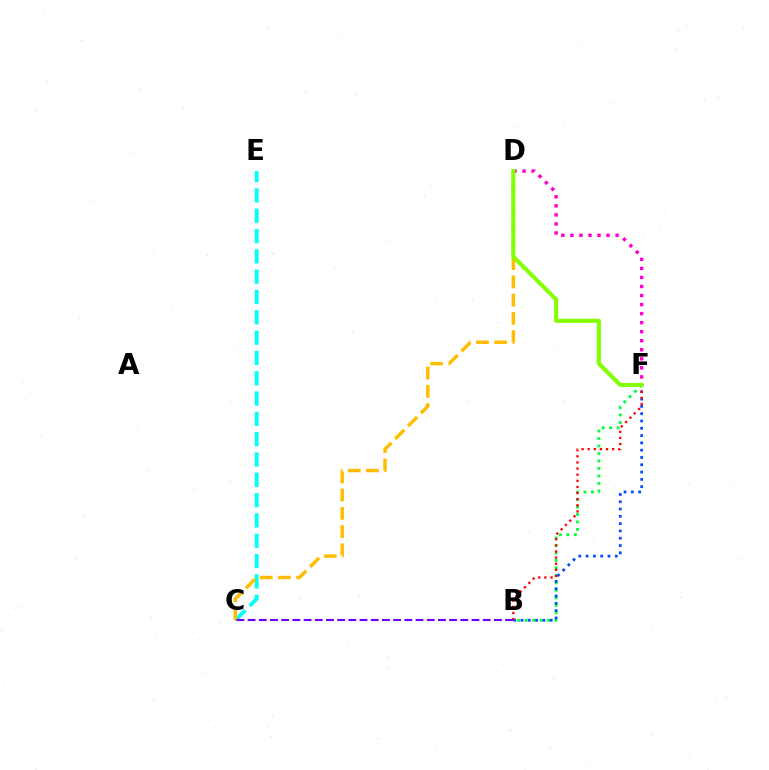{('C', 'E'): [{'color': '#00fff6', 'line_style': 'dashed', 'thickness': 2.76}], ('B', 'F'): [{'color': '#00ff39', 'line_style': 'dotted', 'thickness': 2.03}, {'color': '#004bff', 'line_style': 'dotted', 'thickness': 1.98}, {'color': '#ff0000', 'line_style': 'dotted', 'thickness': 1.66}], ('D', 'F'): [{'color': '#ff00cf', 'line_style': 'dotted', 'thickness': 2.46}, {'color': '#84ff00', 'line_style': 'solid', 'thickness': 2.95}], ('C', 'D'): [{'color': '#ffbd00', 'line_style': 'dashed', 'thickness': 2.48}], ('B', 'C'): [{'color': '#7200ff', 'line_style': 'dashed', 'thickness': 1.52}]}